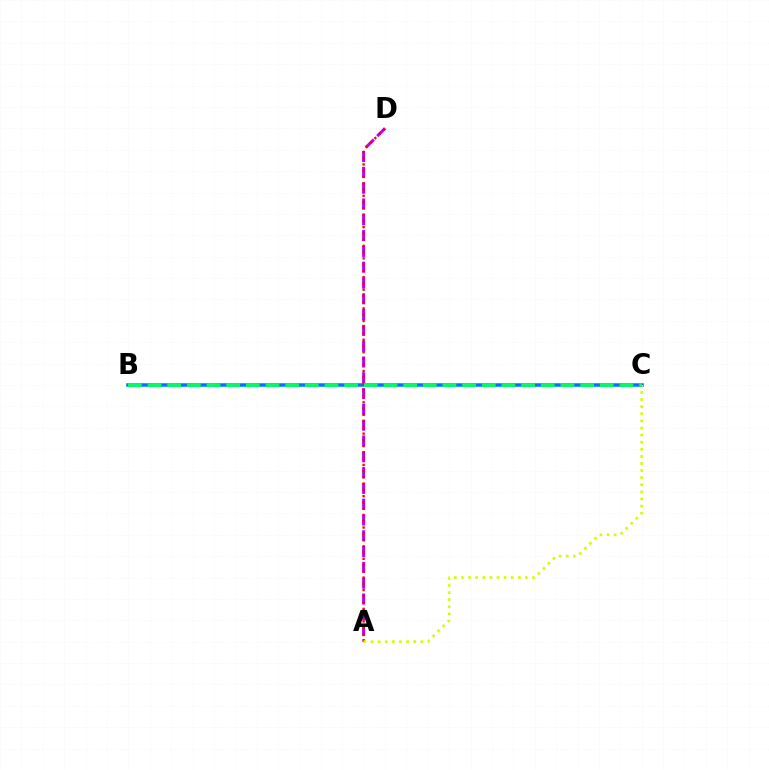{('A', 'D'): [{'color': '#b900ff', 'line_style': 'dashed', 'thickness': 2.15}, {'color': '#ff0000', 'line_style': 'dotted', 'thickness': 1.7}], ('B', 'C'): [{'color': '#0074ff', 'line_style': 'solid', 'thickness': 2.52}, {'color': '#00ff5c', 'line_style': 'dashed', 'thickness': 2.67}], ('A', 'C'): [{'color': '#d1ff00', 'line_style': 'dotted', 'thickness': 1.93}]}